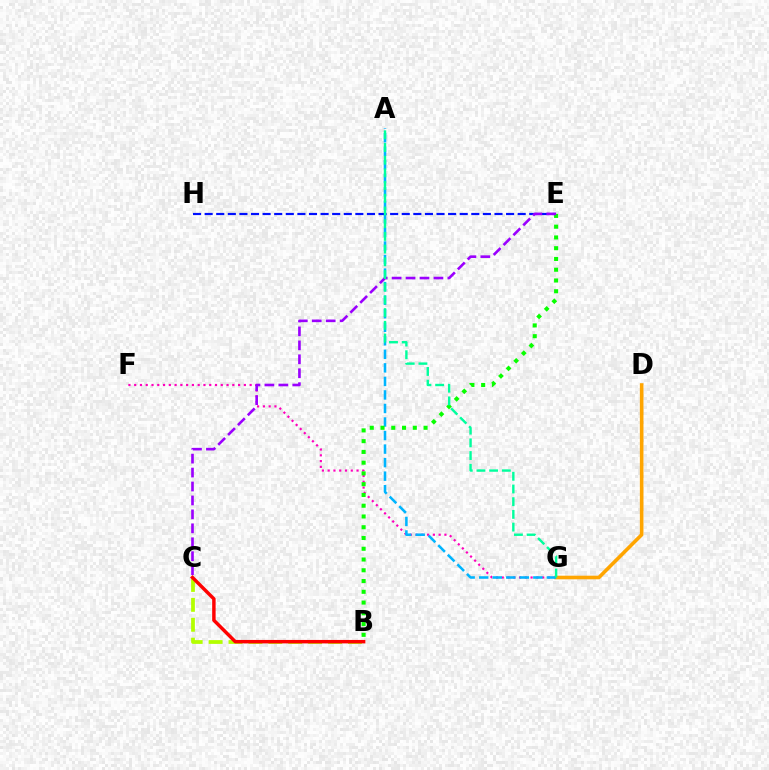{('F', 'G'): [{'color': '#ff00bd', 'line_style': 'dotted', 'thickness': 1.57}], ('D', 'G'): [{'color': '#ffa500', 'line_style': 'solid', 'thickness': 2.59}], ('A', 'G'): [{'color': '#00b5ff', 'line_style': 'dashed', 'thickness': 1.84}, {'color': '#00ff9d', 'line_style': 'dashed', 'thickness': 1.73}], ('B', 'C'): [{'color': '#b3ff00', 'line_style': 'dashed', 'thickness': 2.7}, {'color': '#ff0000', 'line_style': 'solid', 'thickness': 2.48}], ('E', 'H'): [{'color': '#0010ff', 'line_style': 'dashed', 'thickness': 1.58}], ('B', 'E'): [{'color': '#08ff00', 'line_style': 'dotted', 'thickness': 2.92}], ('C', 'E'): [{'color': '#9b00ff', 'line_style': 'dashed', 'thickness': 1.89}]}